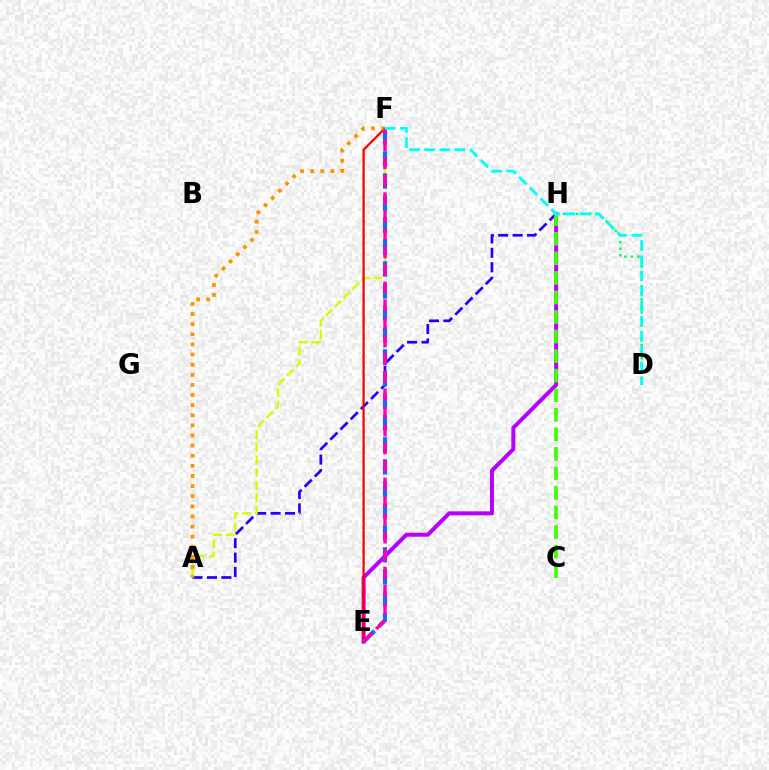{('A', 'H'): [{'color': '#2500ff', 'line_style': 'dashed', 'thickness': 1.96}], ('D', 'H'): [{'color': '#00ff5c', 'line_style': 'dotted', 'thickness': 1.78}], ('A', 'F'): [{'color': '#d1ff00', 'line_style': 'dashed', 'thickness': 1.72}, {'color': '#ff9400', 'line_style': 'dotted', 'thickness': 2.75}], ('E', 'H'): [{'color': '#b900ff', 'line_style': 'solid', 'thickness': 2.88}], ('E', 'F'): [{'color': '#ff0000', 'line_style': 'solid', 'thickness': 1.61}, {'color': '#0074ff', 'line_style': 'dashed', 'thickness': 2.99}, {'color': '#ff00ac', 'line_style': 'dashed', 'thickness': 2.42}], ('C', 'H'): [{'color': '#3dff00', 'line_style': 'dashed', 'thickness': 2.66}], ('D', 'F'): [{'color': '#00fff6', 'line_style': 'dashed', 'thickness': 2.06}]}